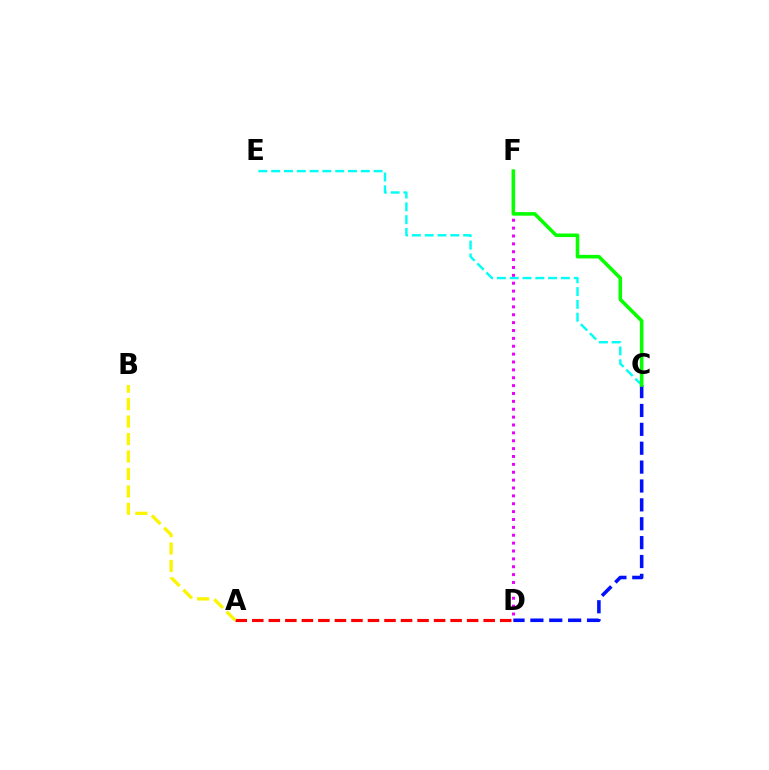{('D', 'F'): [{'color': '#ee00ff', 'line_style': 'dotted', 'thickness': 2.14}], ('C', 'D'): [{'color': '#0010ff', 'line_style': 'dashed', 'thickness': 2.56}], ('A', 'D'): [{'color': '#ff0000', 'line_style': 'dashed', 'thickness': 2.25}], ('A', 'B'): [{'color': '#fcf500', 'line_style': 'dashed', 'thickness': 2.37}], ('C', 'E'): [{'color': '#00fff6', 'line_style': 'dashed', 'thickness': 1.74}], ('C', 'F'): [{'color': '#08ff00', 'line_style': 'solid', 'thickness': 2.57}]}